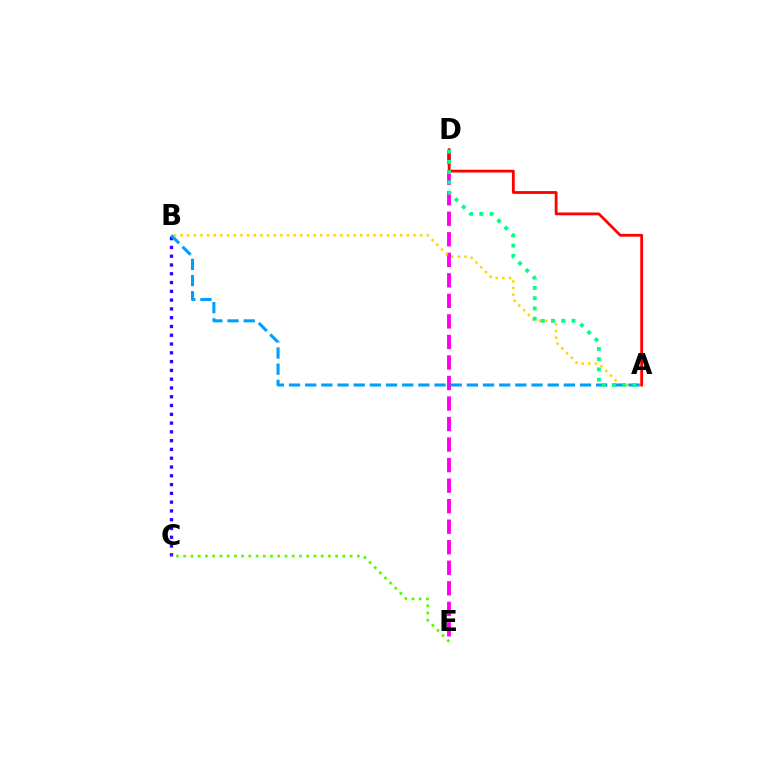{('B', 'C'): [{'color': '#3700ff', 'line_style': 'dotted', 'thickness': 2.39}], ('D', 'E'): [{'color': '#ff00ed', 'line_style': 'dashed', 'thickness': 2.79}], ('C', 'E'): [{'color': '#4fff00', 'line_style': 'dotted', 'thickness': 1.97}], ('A', 'B'): [{'color': '#ffd500', 'line_style': 'dotted', 'thickness': 1.81}, {'color': '#009eff', 'line_style': 'dashed', 'thickness': 2.2}], ('A', 'D'): [{'color': '#ff0000', 'line_style': 'solid', 'thickness': 2.01}, {'color': '#00ff86', 'line_style': 'dotted', 'thickness': 2.78}]}